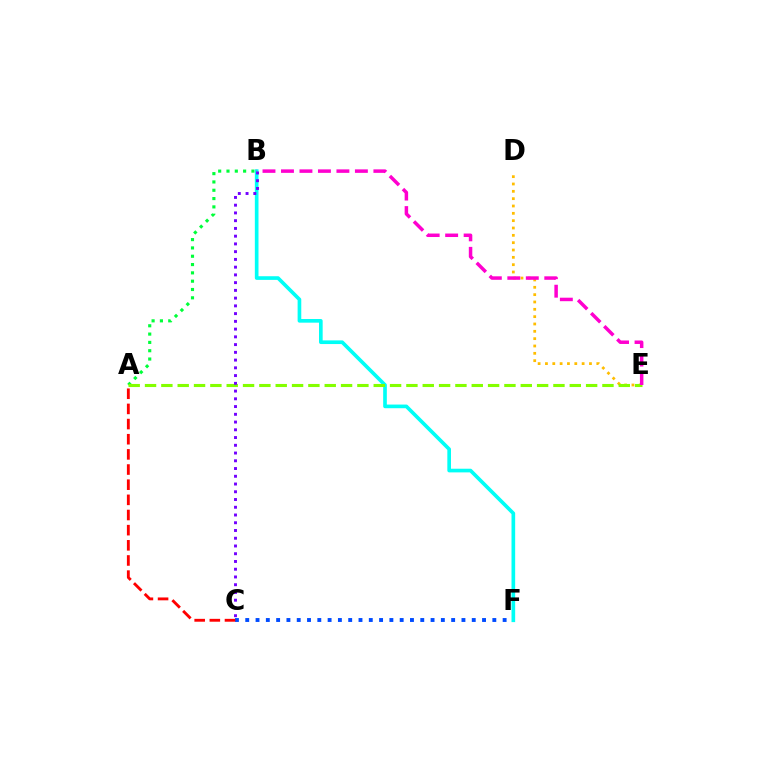{('D', 'E'): [{'color': '#ffbd00', 'line_style': 'dotted', 'thickness': 1.99}], ('A', 'B'): [{'color': '#00ff39', 'line_style': 'dotted', 'thickness': 2.26}], ('C', 'F'): [{'color': '#004bff', 'line_style': 'dotted', 'thickness': 2.8}], ('B', 'F'): [{'color': '#00fff6', 'line_style': 'solid', 'thickness': 2.64}], ('A', 'E'): [{'color': '#84ff00', 'line_style': 'dashed', 'thickness': 2.22}], ('B', 'C'): [{'color': '#7200ff', 'line_style': 'dotted', 'thickness': 2.1}], ('A', 'C'): [{'color': '#ff0000', 'line_style': 'dashed', 'thickness': 2.06}], ('B', 'E'): [{'color': '#ff00cf', 'line_style': 'dashed', 'thickness': 2.51}]}